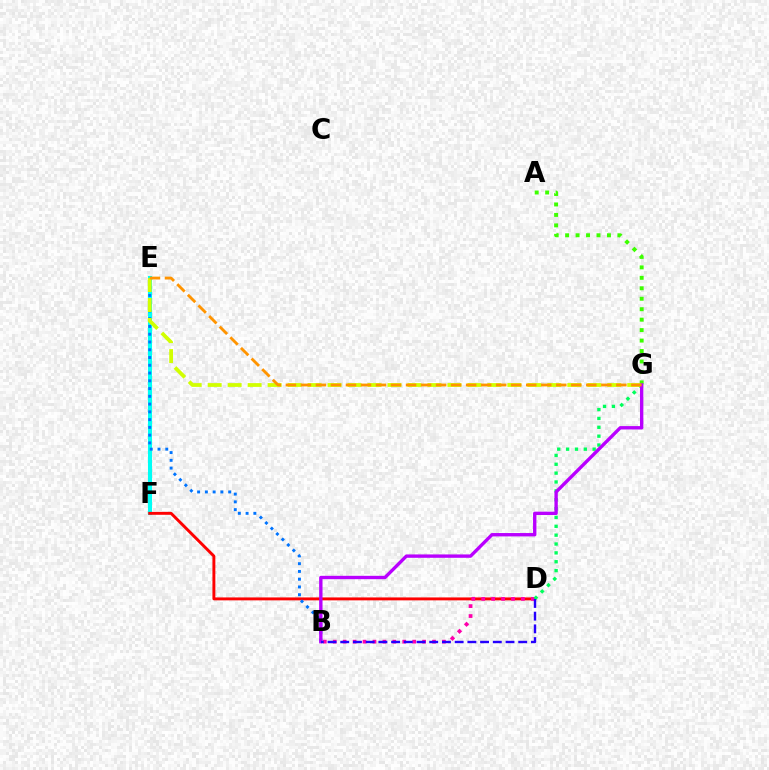{('E', 'F'): [{'color': '#00fff6', 'line_style': 'solid', 'thickness': 2.92}], ('D', 'F'): [{'color': '#ff0000', 'line_style': 'solid', 'thickness': 2.1}], ('B', 'E'): [{'color': '#0074ff', 'line_style': 'dotted', 'thickness': 2.11}], ('B', 'D'): [{'color': '#ff00ac', 'line_style': 'dotted', 'thickness': 2.7}, {'color': '#2500ff', 'line_style': 'dashed', 'thickness': 1.73}], ('D', 'G'): [{'color': '#00ff5c', 'line_style': 'dotted', 'thickness': 2.41}], ('A', 'G'): [{'color': '#3dff00', 'line_style': 'dotted', 'thickness': 2.84}], ('E', 'G'): [{'color': '#d1ff00', 'line_style': 'dashed', 'thickness': 2.71}, {'color': '#ff9400', 'line_style': 'dashed', 'thickness': 2.04}], ('B', 'G'): [{'color': '#b900ff', 'line_style': 'solid', 'thickness': 2.42}]}